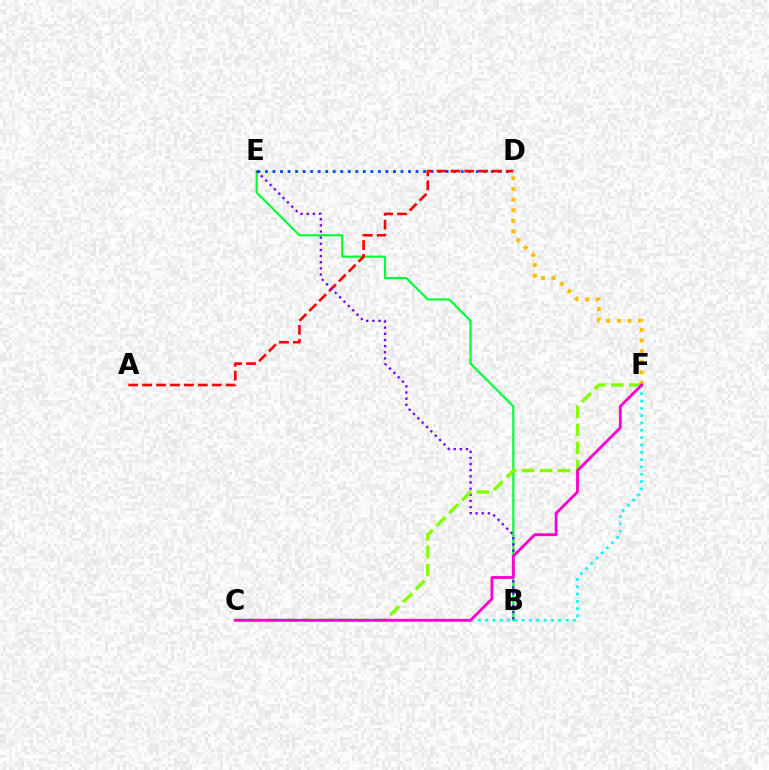{('D', 'E'): [{'color': '#004bff', 'line_style': 'dotted', 'thickness': 2.05}], ('B', 'E'): [{'color': '#00ff39', 'line_style': 'solid', 'thickness': 1.57}, {'color': '#7200ff', 'line_style': 'dotted', 'thickness': 1.67}], ('C', 'F'): [{'color': '#00fff6', 'line_style': 'dotted', 'thickness': 1.99}, {'color': '#84ff00', 'line_style': 'dashed', 'thickness': 2.45}, {'color': '#ff00cf', 'line_style': 'solid', 'thickness': 2.05}], ('A', 'D'): [{'color': '#ff0000', 'line_style': 'dashed', 'thickness': 1.89}], ('D', 'F'): [{'color': '#ffbd00', 'line_style': 'dotted', 'thickness': 2.88}]}